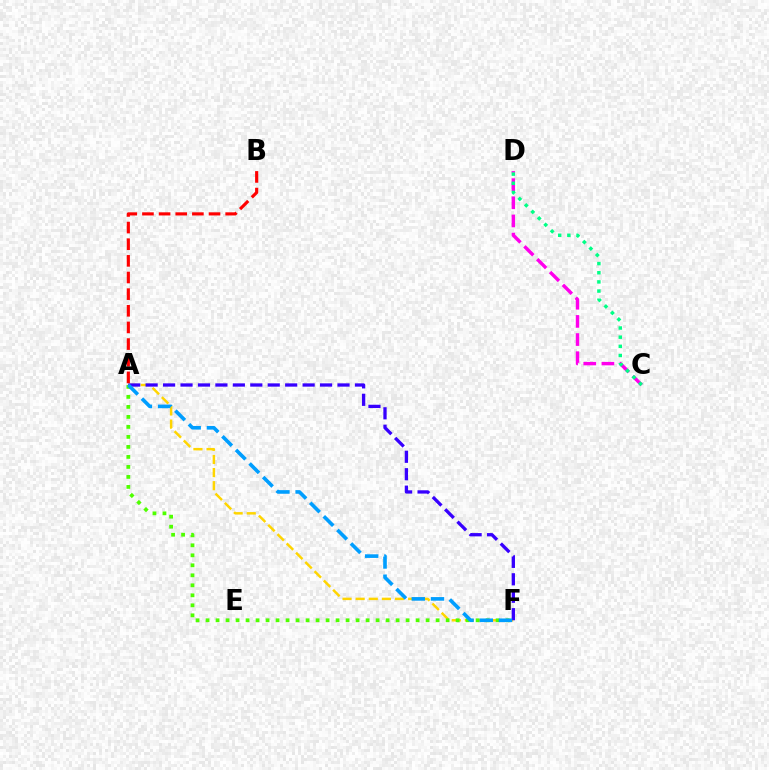{('A', 'F'): [{'color': '#ffd500', 'line_style': 'dashed', 'thickness': 1.78}, {'color': '#4fff00', 'line_style': 'dotted', 'thickness': 2.72}, {'color': '#3700ff', 'line_style': 'dashed', 'thickness': 2.37}, {'color': '#009eff', 'line_style': 'dashed', 'thickness': 2.61}], ('C', 'D'): [{'color': '#ff00ed', 'line_style': 'dashed', 'thickness': 2.47}, {'color': '#00ff86', 'line_style': 'dotted', 'thickness': 2.49}], ('A', 'B'): [{'color': '#ff0000', 'line_style': 'dashed', 'thickness': 2.26}]}